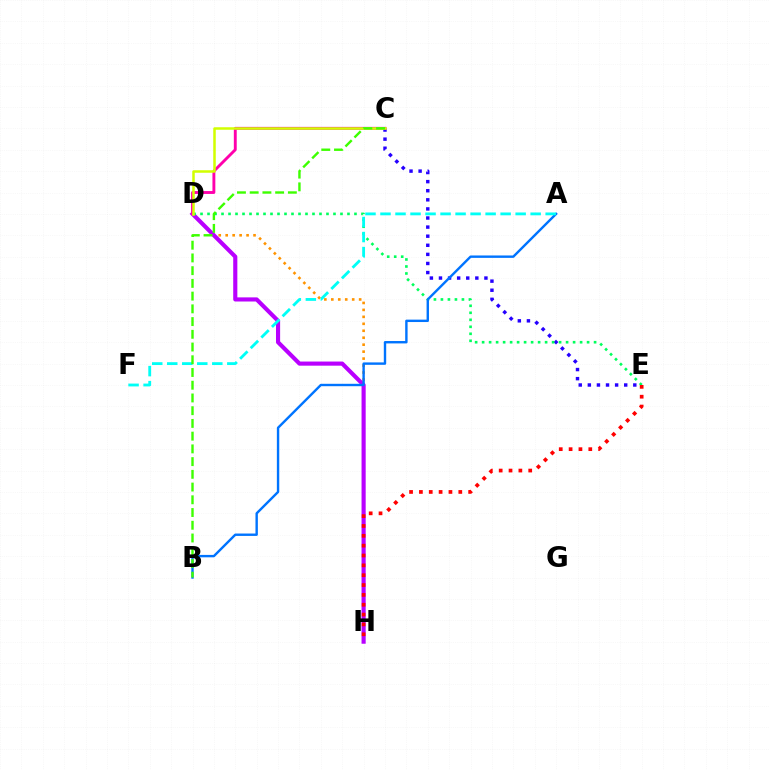{('D', 'H'): [{'color': '#ff9400', 'line_style': 'dotted', 'thickness': 1.89}, {'color': '#b900ff', 'line_style': 'solid', 'thickness': 2.97}], ('C', 'E'): [{'color': '#2500ff', 'line_style': 'dotted', 'thickness': 2.47}], ('D', 'E'): [{'color': '#00ff5c', 'line_style': 'dotted', 'thickness': 1.9}], ('E', 'H'): [{'color': '#ff0000', 'line_style': 'dotted', 'thickness': 2.68}], ('C', 'D'): [{'color': '#ff00ac', 'line_style': 'solid', 'thickness': 2.08}, {'color': '#d1ff00', 'line_style': 'solid', 'thickness': 1.81}], ('A', 'B'): [{'color': '#0074ff', 'line_style': 'solid', 'thickness': 1.73}], ('A', 'F'): [{'color': '#00fff6', 'line_style': 'dashed', 'thickness': 2.04}], ('B', 'C'): [{'color': '#3dff00', 'line_style': 'dashed', 'thickness': 1.73}]}